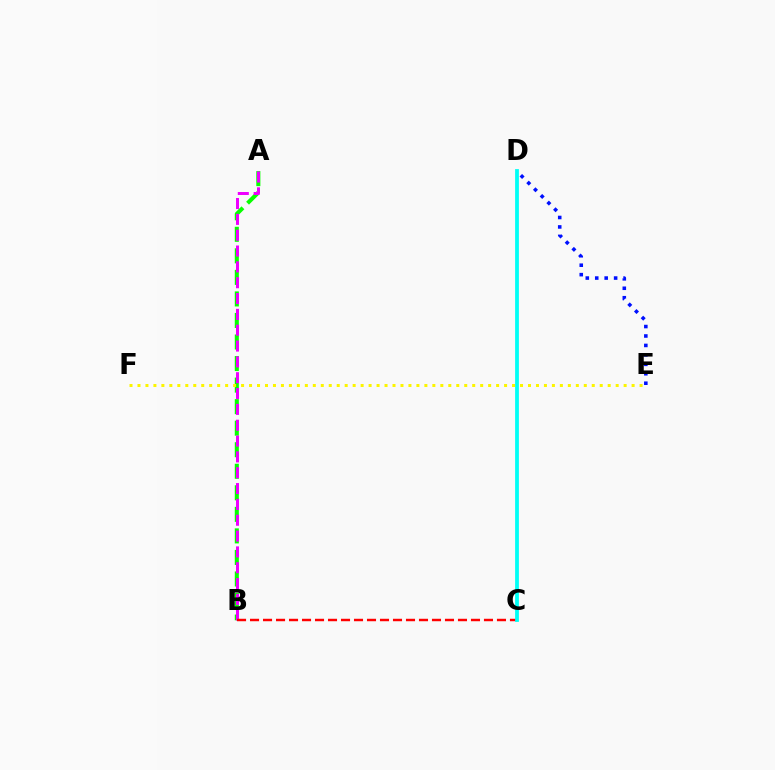{('A', 'B'): [{'color': '#08ff00', 'line_style': 'dashed', 'thickness': 2.93}, {'color': '#ee00ff', 'line_style': 'dashed', 'thickness': 2.15}], ('E', 'F'): [{'color': '#fcf500', 'line_style': 'dotted', 'thickness': 2.17}], ('D', 'E'): [{'color': '#0010ff', 'line_style': 'dotted', 'thickness': 2.57}], ('B', 'C'): [{'color': '#ff0000', 'line_style': 'dashed', 'thickness': 1.77}], ('C', 'D'): [{'color': '#00fff6', 'line_style': 'solid', 'thickness': 2.73}]}